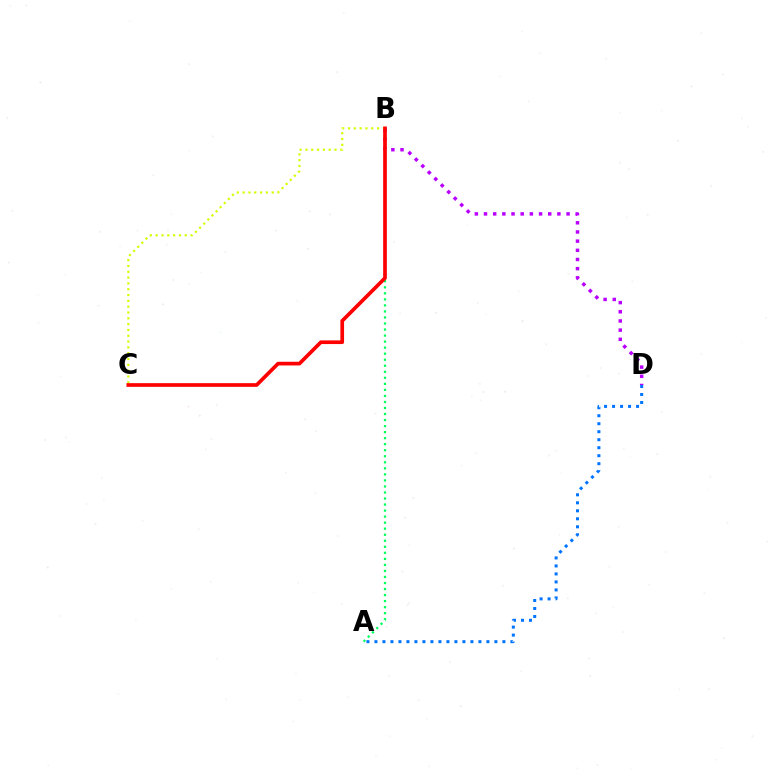{('A', 'B'): [{'color': '#00ff5c', 'line_style': 'dotted', 'thickness': 1.64}], ('B', 'D'): [{'color': '#b900ff', 'line_style': 'dotted', 'thickness': 2.49}], ('A', 'D'): [{'color': '#0074ff', 'line_style': 'dotted', 'thickness': 2.17}], ('B', 'C'): [{'color': '#d1ff00', 'line_style': 'dotted', 'thickness': 1.58}, {'color': '#ff0000', 'line_style': 'solid', 'thickness': 2.65}]}